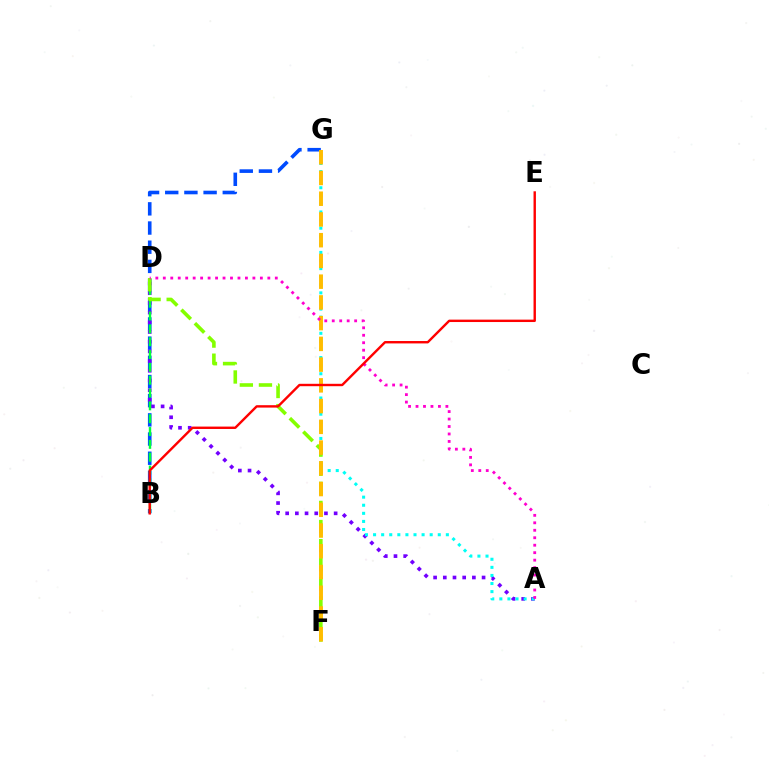{('B', 'G'): [{'color': '#004bff', 'line_style': 'dashed', 'thickness': 2.61}], ('A', 'D'): [{'color': '#7200ff', 'line_style': 'dotted', 'thickness': 2.63}, {'color': '#ff00cf', 'line_style': 'dotted', 'thickness': 2.03}], ('B', 'D'): [{'color': '#00ff39', 'line_style': 'dashed', 'thickness': 1.74}], ('A', 'G'): [{'color': '#00fff6', 'line_style': 'dotted', 'thickness': 2.2}], ('D', 'F'): [{'color': '#84ff00', 'line_style': 'dashed', 'thickness': 2.59}], ('F', 'G'): [{'color': '#ffbd00', 'line_style': 'dashed', 'thickness': 2.82}], ('B', 'E'): [{'color': '#ff0000', 'line_style': 'solid', 'thickness': 1.73}]}